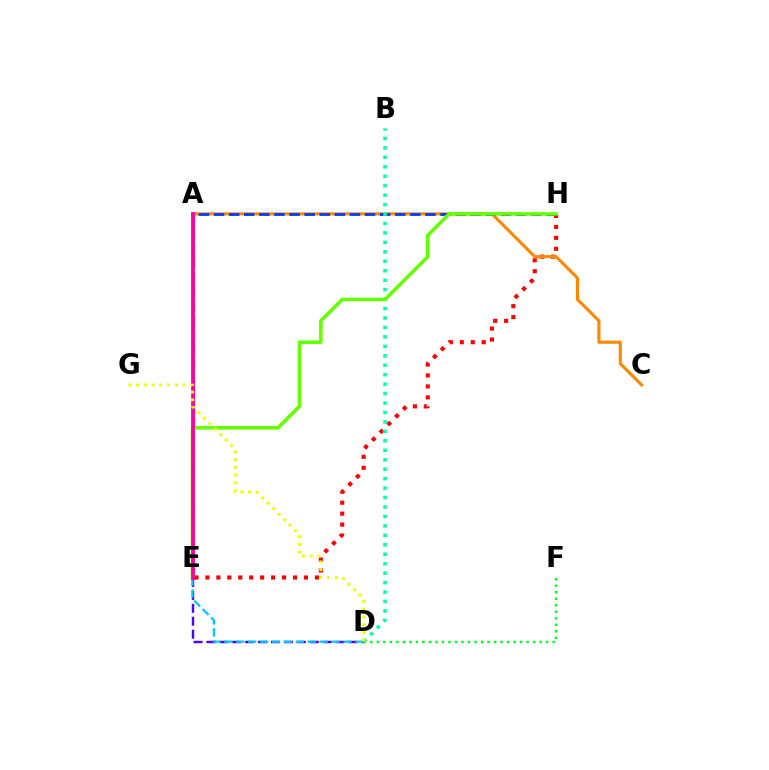{('E', 'H'): [{'color': '#ff0000', 'line_style': 'dotted', 'thickness': 2.97}, {'color': '#66ff00', 'line_style': 'solid', 'thickness': 2.57}], ('A', 'E'): [{'color': '#d600ff', 'line_style': 'dashed', 'thickness': 1.97}, {'color': '#ff00a0', 'line_style': 'solid', 'thickness': 2.71}], ('D', 'E'): [{'color': '#4f00ff', 'line_style': 'dashed', 'thickness': 1.75}, {'color': '#00c7ff', 'line_style': 'dashed', 'thickness': 1.62}], ('A', 'C'): [{'color': '#ff8800', 'line_style': 'solid', 'thickness': 2.24}], ('A', 'H'): [{'color': '#003fff', 'line_style': 'dashed', 'thickness': 2.05}], ('D', 'F'): [{'color': '#00ff27', 'line_style': 'dotted', 'thickness': 1.77}], ('B', 'D'): [{'color': '#00ffaf', 'line_style': 'dotted', 'thickness': 2.57}], ('D', 'G'): [{'color': '#eeff00', 'line_style': 'dotted', 'thickness': 2.11}]}